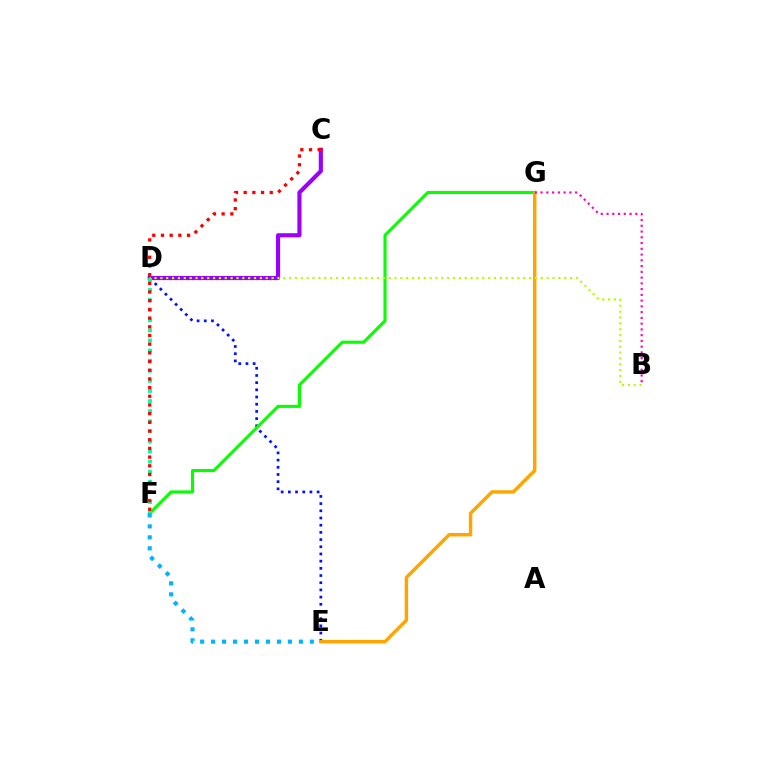{('D', 'E'): [{'color': '#0010ff', 'line_style': 'dotted', 'thickness': 1.95}], ('F', 'G'): [{'color': '#08ff00', 'line_style': 'solid', 'thickness': 2.23}], ('E', 'G'): [{'color': '#ffa500', 'line_style': 'solid', 'thickness': 2.49}], ('B', 'G'): [{'color': '#ff00bd', 'line_style': 'dotted', 'thickness': 1.56}], ('C', 'D'): [{'color': '#9b00ff', 'line_style': 'solid', 'thickness': 2.97}], ('D', 'F'): [{'color': '#00ff9d', 'line_style': 'dotted', 'thickness': 2.74}], ('B', 'D'): [{'color': '#b3ff00', 'line_style': 'dotted', 'thickness': 1.59}], ('C', 'F'): [{'color': '#ff0000', 'line_style': 'dotted', 'thickness': 2.36}], ('E', 'F'): [{'color': '#00b5ff', 'line_style': 'dotted', 'thickness': 2.98}]}